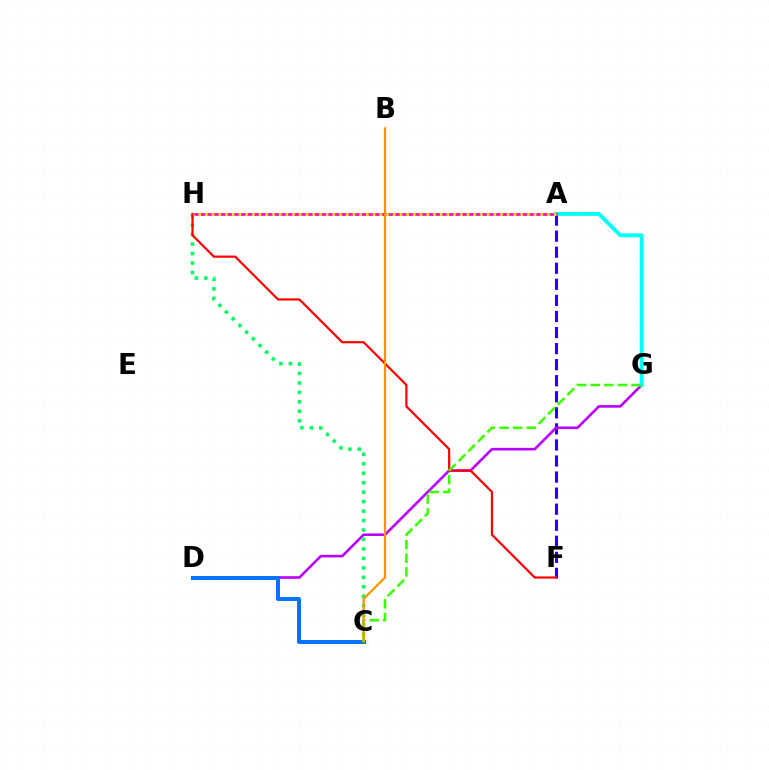{('A', 'F'): [{'color': '#2500ff', 'line_style': 'dashed', 'thickness': 2.18}], ('D', 'G'): [{'color': '#b900ff', 'line_style': 'solid', 'thickness': 1.88}], ('A', 'G'): [{'color': '#00fff6', 'line_style': 'solid', 'thickness': 2.77}], ('C', 'D'): [{'color': '#0074ff', 'line_style': 'solid', 'thickness': 2.86}], ('A', 'H'): [{'color': '#ff00ac', 'line_style': 'solid', 'thickness': 1.85}, {'color': '#d1ff00', 'line_style': 'dotted', 'thickness': 1.82}], ('C', 'H'): [{'color': '#00ff5c', 'line_style': 'dotted', 'thickness': 2.57}], ('F', 'H'): [{'color': '#ff0000', 'line_style': 'solid', 'thickness': 1.58}], ('C', 'G'): [{'color': '#3dff00', 'line_style': 'dashed', 'thickness': 1.85}], ('B', 'C'): [{'color': '#ff9400', 'line_style': 'solid', 'thickness': 1.6}]}